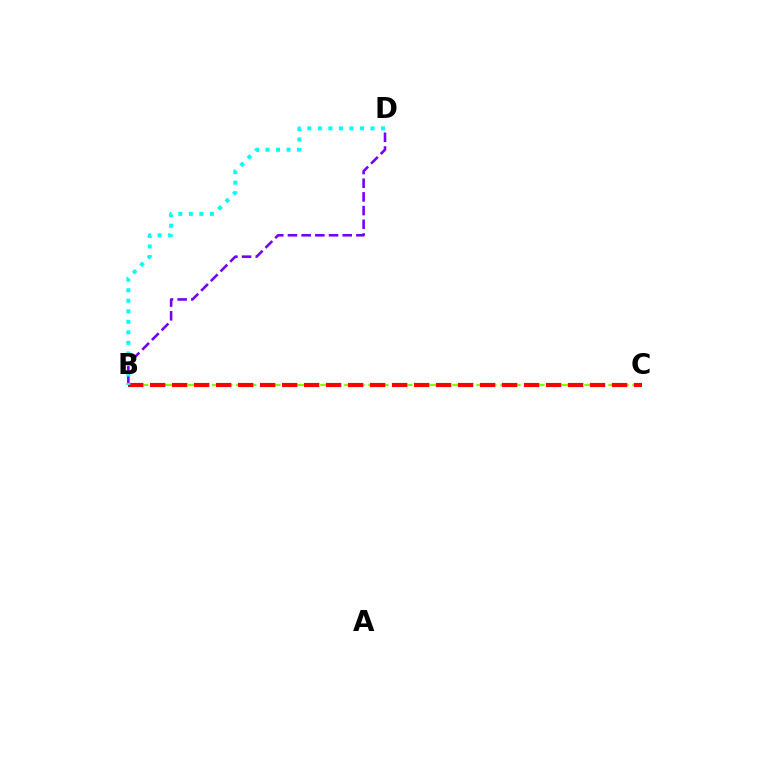{('B', 'C'): [{'color': '#84ff00', 'line_style': 'dashed', 'thickness': 1.63}, {'color': '#ff0000', 'line_style': 'dashed', 'thickness': 2.99}], ('B', 'D'): [{'color': '#7200ff', 'line_style': 'dashed', 'thickness': 1.86}, {'color': '#00fff6', 'line_style': 'dotted', 'thickness': 2.86}]}